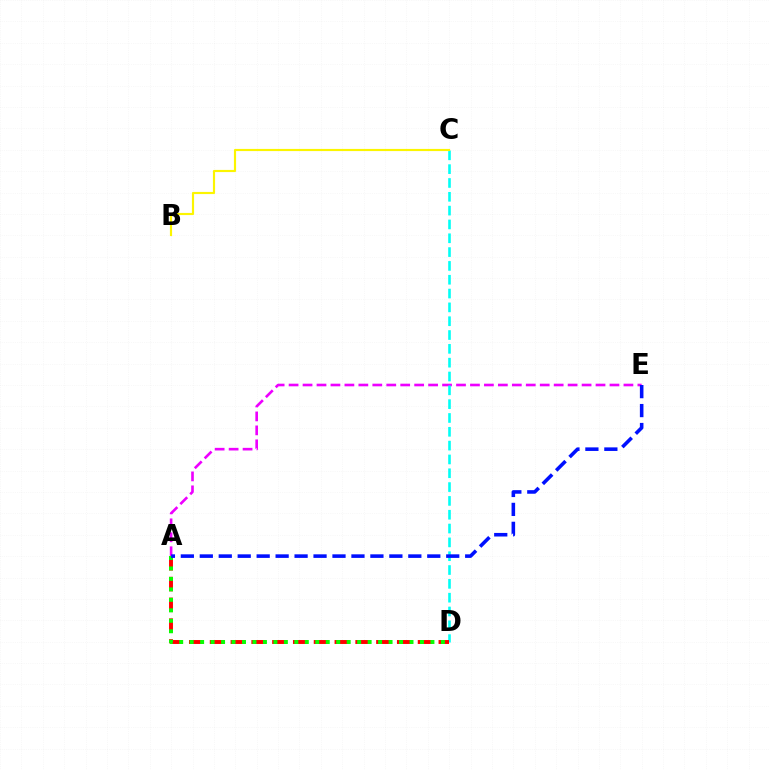{('A', 'E'): [{'color': '#ee00ff', 'line_style': 'dashed', 'thickness': 1.9}, {'color': '#0010ff', 'line_style': 'dashed', 'thickness': 2.58}], ('C', 'D'): [{'color': '#00fff6', 'line_style': 'dashed', 'thickness': 1.88}], ('B', 'C'): [{'color': '#fcf500', 'line_style': 'solid', 'thickness': 1.56}], ('A', 'D'): [{'color': '#ff0000', 'line_style': 'dashed', 'thickness': 2.83}, {'color': '#08ff00', 'line_style': 'dotted', 'thickness': 2.84}]}